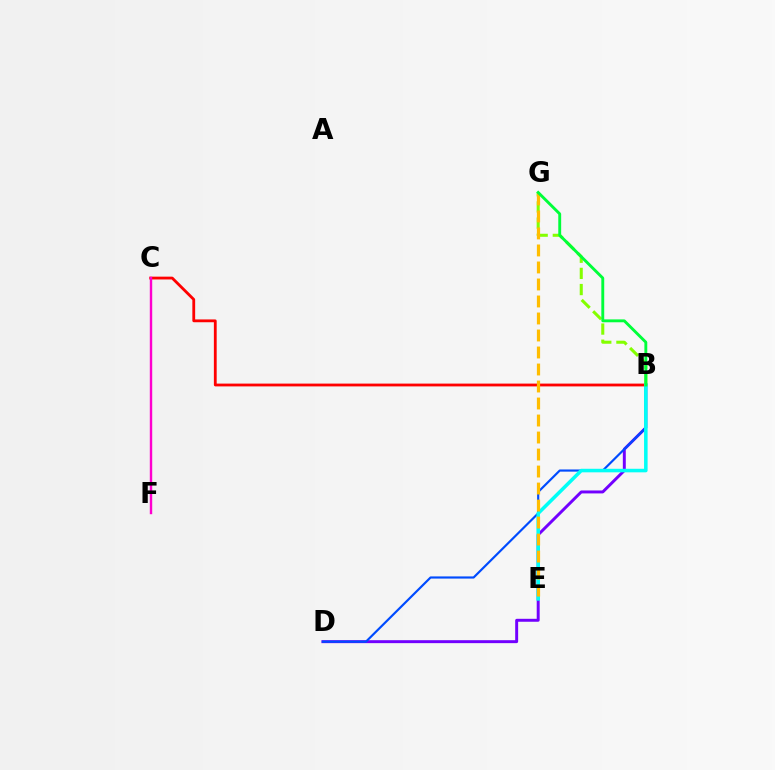{('B', 'D'): [{'color': '#7200ff', 'line_style': 'solid', 'thickness': 2.12}, {'color': '#004bff', 'line_style': 'solid', 'thickness': 1.56}], ('B', 'C'): [{'color': '#ff0000', 'line_style': 'solid', 'thickness': 2.02}], ('B', 'G'): [{'color': '#84ff00', 'line_style': 'dashed', 'thickness': 2.19}, {'color': '#00ff39', 'line_style': 'solid', 'thickness': 2.08}], ('B', 'E'): [{'color': '#00fff6', 'line_style': 'solid', 'thickness': 2.55}], ('C', 'F'): [{'color': '#ff00cf', 'line_style': 'solid', 'thickness': 1.73}], ('E', 'G'): [{'color': '#ffbd00', 'line_style': 'dashed', 'thickness': 2.31}]}